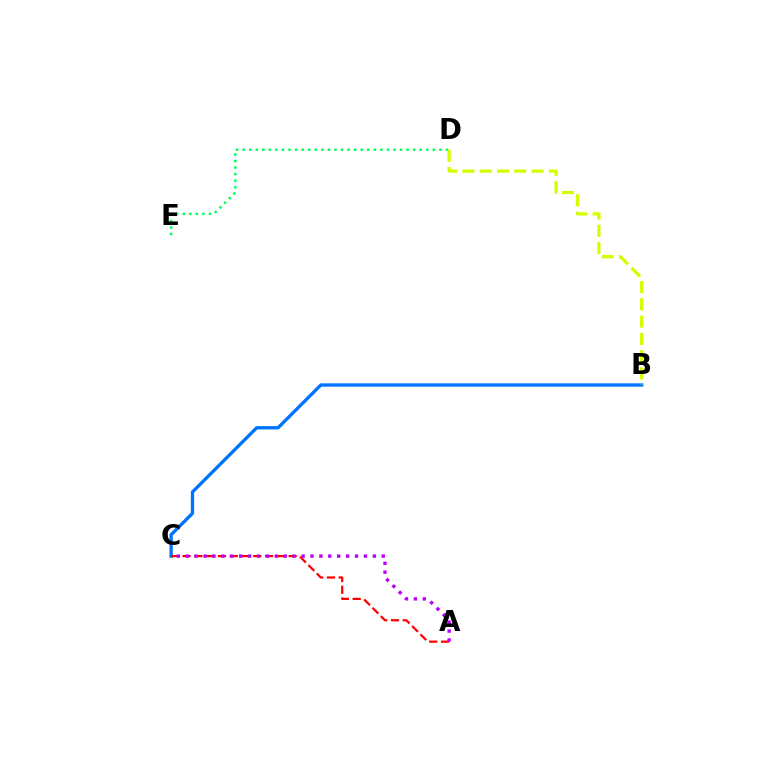{('B', 'C'): [{'color': '#0074ff', 'line_style': 'solid', 'thickness': 2.4}], ('D', 'E'): [{'color': '#00ff5c', 'line_style': 'dotted', 'thickness': 1.78}], ('A', 'C'): [{'color': '#ff0000', 'line_style': 'dashed', 'thickness': 1.6}, {'color': '#b900ff', 'line_style': 'dotted', 'thickness': 2.42}], ('B', 'D'): [{'color': '#d1ff00', 'line_style': 'dashed', 'thickness': 2.35}]}